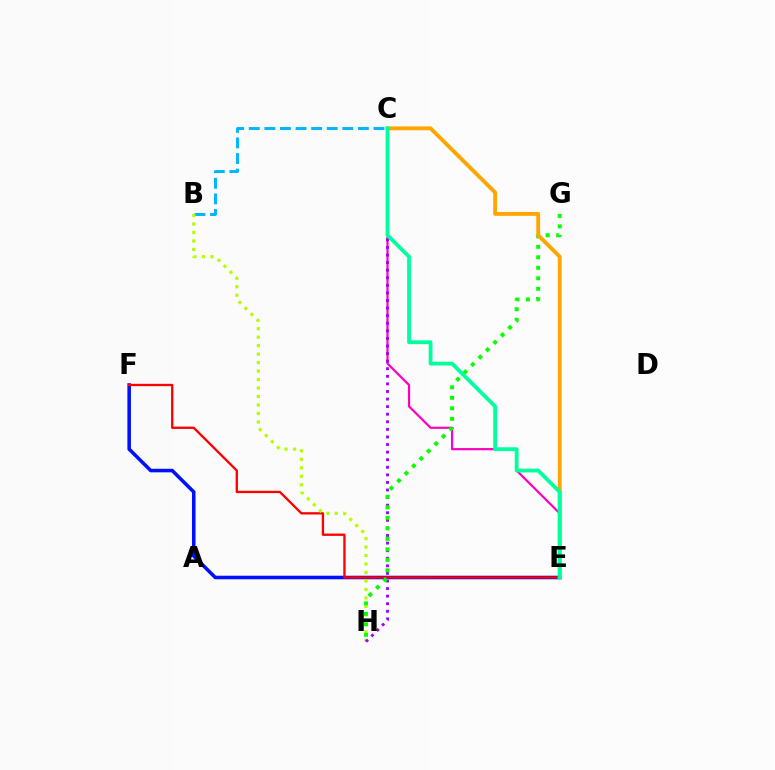{('E', 'F'): [{'color': '#0010ff', 'line_style': 'solid', 'thickness': 2.56}, {'color': '#ff0000', 'line_style': 'solid', 'thickness': 1.67}], ('C', 'E'): [{'color': '#ff00bd', 'line_style': 'solid', 'thickness': 1.58}, {'color': '#ffa500', 'line_style': 'solid', 'thickness': 2.78}, {'color': '#00ff9d', 'line_style': 'solid', 'thickness': 2.73}], ('B', 'C'): [{'color': '#00b5ff', 'line_style': 'dashed', 'thickness': 2.12}], ('B', 'H'): [{'color': '#b3ff00', 'line_style': 'dotted', 'thickness': 2.3}], ('C', 'H'): [{'color': '#9b00ff', 'line_style': 'dotted', 'thickness': 2.06}], ('G', 'H'): [{'color': '#08ff00', 'line_style': 'dotted', 'thickness': 2.85}]}